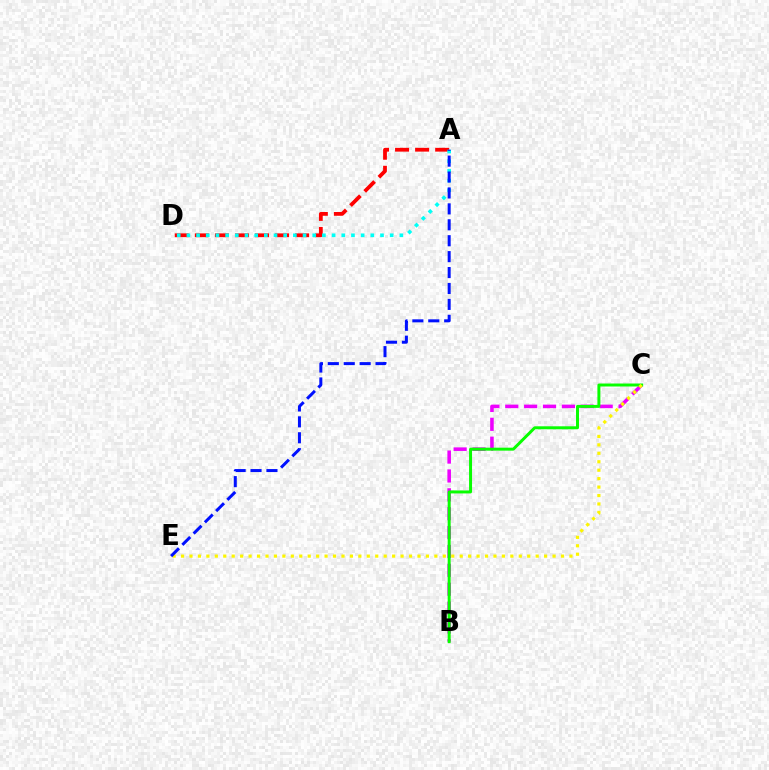{('B', 'C'): [{'color': '#ee00ff', 'line_style': 'dashed', 'thickness': 2.56}, {'color': '#08ff00', 'line_style': 'solid', 'thickness': 2.14}], ('A', 'D'): [{'color': '#ff0000', 'line_style': 'dashed', 'thickness': 2.72}, {'color': '#00fff6', 'line_style': 'dotted', 'thickness': 2.63}], ('C', 'E'): [{'color': '#fcf500', 'line_style': 'dotted', 'thickness': 2.29}], ('A', 'E'): [{'color': '#0010ff', 'line_style': 'dashed', 'thickness': 2.16}]}